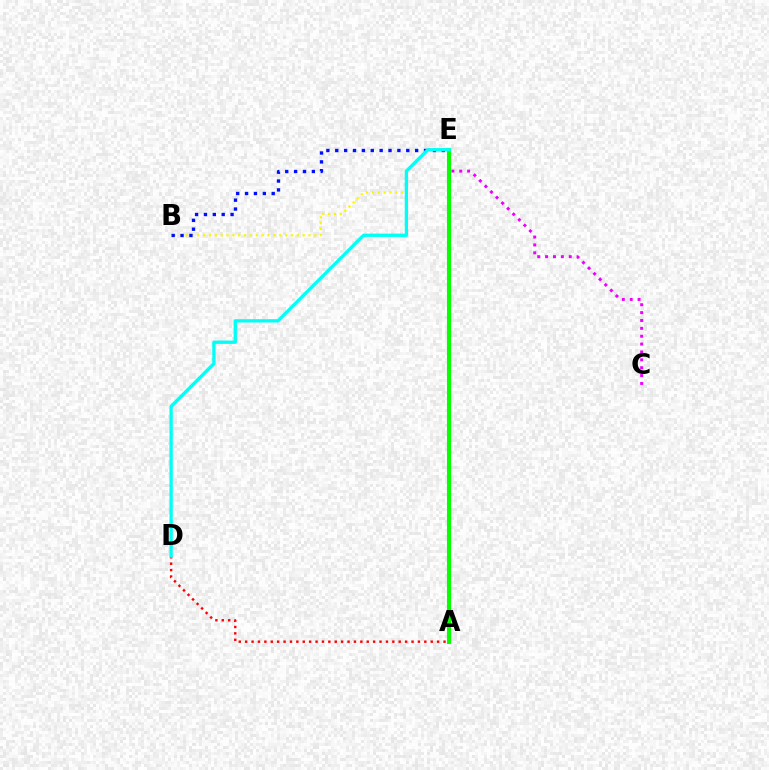{('B', 'E'): [{'color': '#fcf500', 'line_style': 'dotted', 'thickness': 1.59}, {'color': '#0010ff', 'line_style': 'dotted', 'thickness': 2.41}], ('C', 'E'): [{'color': '#ee00ff', 'line_style': 'dotted', 'thickness': 2.14}], ('A', 'D'): [{'color': '#ff0000', 'line_style': 'dotted', 'thickness': 1.74}], ('A', 'E'): [{'color': '#08ff00', 'line_style': 'solid', 'thickness': 2.94}], ('D', 'E'): [{'color': '#00fff6', 'line_style': 'solid', 'thickness': 2.38}]}